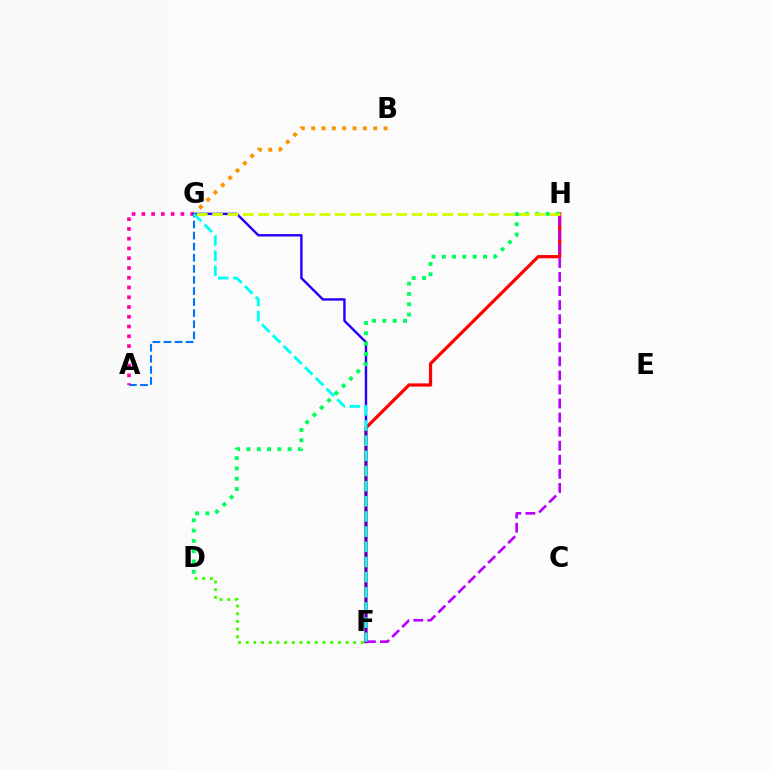{('A', 'G'): [{'color': '#0074ff', 'line_style': 'dashed', 'thickness': 1.51}, {'color': '#ff00ac', 'line_style': 'dotted', 'thickness': 2.65}], ('B', 'G'): [{'color': '#ff9400', 'line_style': 'dotted', 'thickness': 2.81}], ('F', 'H'): [{'color': '#ff0000', 'line_style': 'solid', 'thickness': 2.31}, {'color': '#b900ff', 'line_style': 'dashed', 'thickness': 1.91}], ('F', 'G'): [{'color': '#2500ff', 'line_style': 'solid', 'thickness': 1.74}, {'color': '#00fff6', 'line_style': 'dashed', 'thickness': 2.06}], ('D', 'H'): [{'color': '#00ff5c', 'line_style': 'dotted', 'thickness': 2.8}], ('G', 'H'): [{'color': '#d1ff00', 'line_style': 'dashed', 'thickness': 2.08}], ('D', 'F'): [{'color': '#3dff00', 'line_style': 'dotted', 'thickness': 2.09}]}